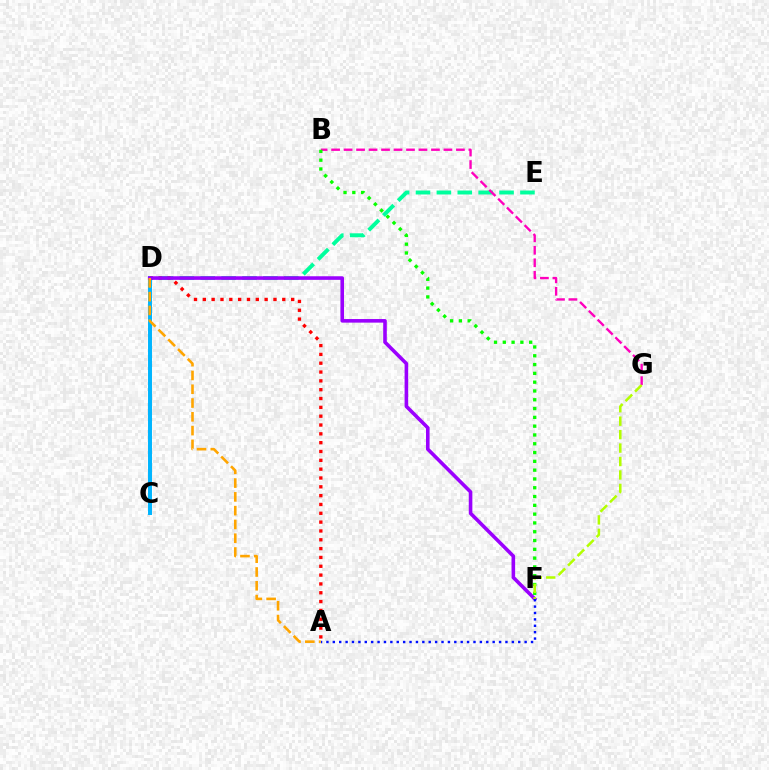{('C', 'D'): [{'color': '#00b5ff', 'line_style': 'solid', 'thickness': 2.86}], ('D', 'E'): [{'color': '#00ff9d', 'line_style': 'dashed', 'thickness': 2.84}], ('A', 'D'): [{'color': '#ff0000', 'line_style': 'dotted', 'thickness': 2.4}, {'color': '#ffa500', 'line_style': 'dashed', 'thickness': 1.87}], ('D', 'F'): [{'color': '#9b00ff', 'line_style': 'solid', 'thickness': 2.59}], ('A', 'F'): [{'color': '#0010ff', 'line_style': 'dotted', 'thickness': 1.74}], ('B', 'G'): [{'color': '#ff00bd', 'line_style': 'dashed', 'thickness': 1.7}], ('B', 'F'): [{'color': '#08ff00', 'line_style': 'dotted', 'thickness': 2.39}], ('F', 'G'): [{'color': '#b3ff00', 'line_style': 'dashed', 'thickness': 1.83}]}